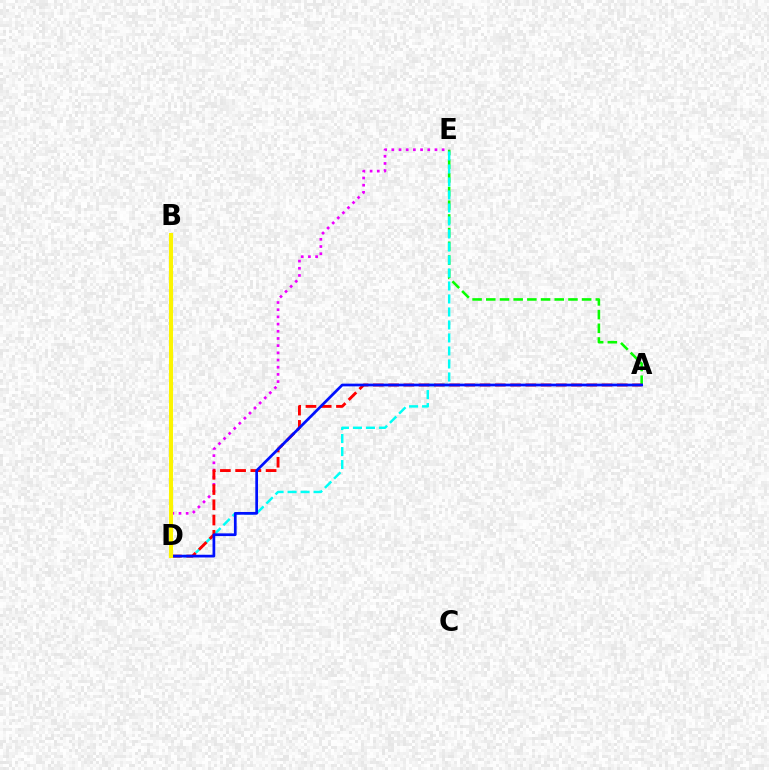{('A', 'E'): [{'color': '#08ff00', 'line_style': 'dashed', 'thickness': 1.86}], ('D', 'E'): [{'color': '#ee00ff', 'line_style': 'dotted', 'thickness': 1.95}, {'color': '#00fff6', 'line_style': 'dashed', 'thickness': 1.77}], ('A', 'D'): [{'color': '#ff0000', 'line_style': 'dashed', 'thickness': 2.07}, {'color': '#0010ff', 'line_style': 'solid', 'thickness': 1.96}], ('B', 'D'): [{'color': '#fcf500', 'line_style': 'solid', 'thickness': 2.94}]}